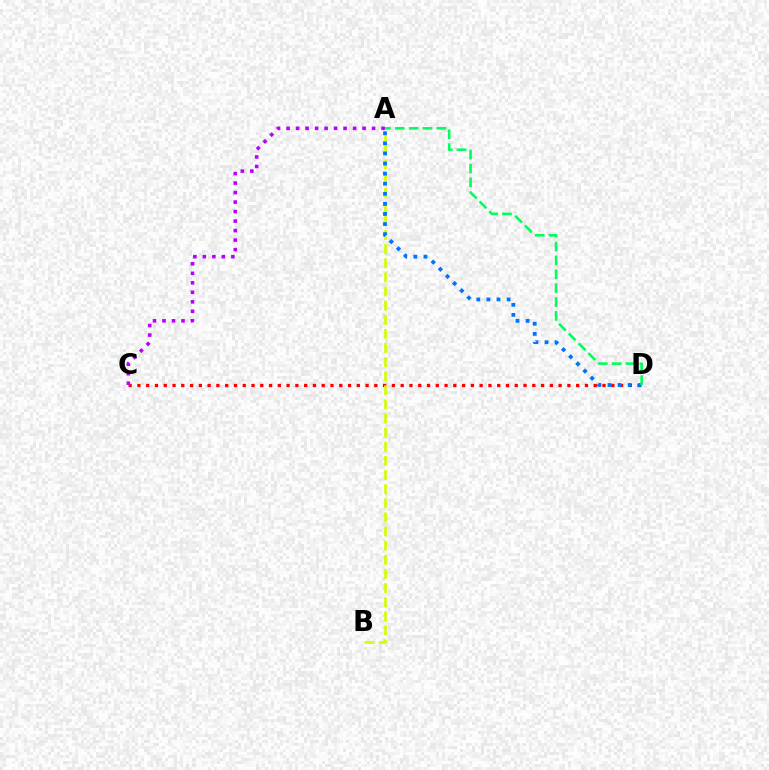{('C', 'D'): [{'color': '#ff0000', 'line_style': 'dotted', 'thickness': 2.38}], ('A', 'B'): [{'color': '#d1ff00', 'line_style': 'dashed', 'thickness': 1.92}], ('A', 'C'): [{'color': '#b900ff', 'line_style': 'dotted', 'thickness': 2.58}], ('A', 'D'): [{'color': '#0074ff', 'line_style': 'dotted', 'thickness': 2.74}, {'color': '#00ff5c', 'line_style': 'dashed', 'thickness': 1.88}]}